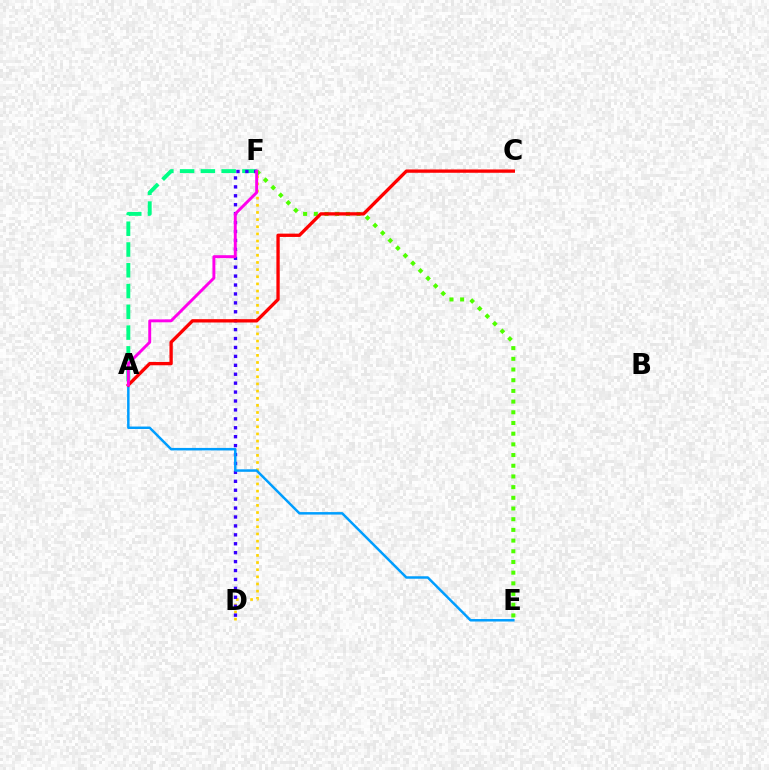{('A', 'F'): [{'color': '#00ff86', 'line_style': 'dashed', 'thickness': 2.82}, {'color': '#ff00ed', 'line_style': 'solid', 'thickness': 2.11}], ('D', 'F'): [{'color': '#ffd500', 'line_style': 'dotted', 'thickness': 1.94}, {'color': '#3700ff', 'line_style': 'dotted', 'thickness': 2.42}], ('E', 'F'): [{'color': '#4fff00', 'line_style': 'dotted', 'thickness': 2.9}], ('A', 'E'): [{'color': '#009eff', 'line_style': 'solid', 'thickness': 1.79}], ('A', 'C'): [{'color': '#ff0000', 'line_style': 'solid', 'thickness': 2.39}]}